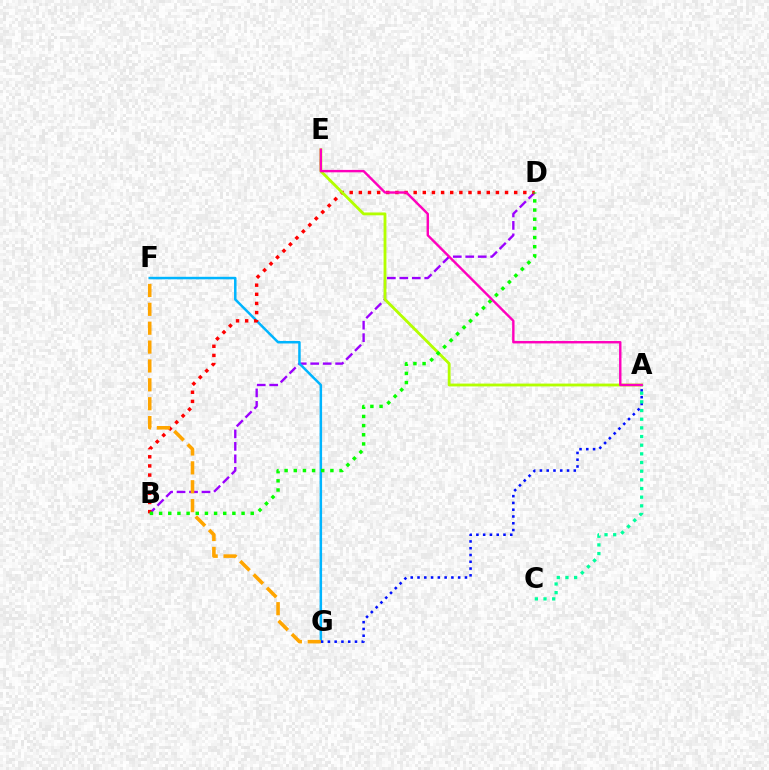{('B', 'D'): [{'color': '#9b00ff', 'line_style': 'dashed', 'thickness': 1.69}, {'color': '#ff0000', 'line_style': 'dotted', 'thickness': 2.48}, {'color': '#08ff00', 'line_style': 'dotted', 'thickness': 2.49}], ('F', 'G'): [{'color': '#00b5ff', 'line_style': 'solid', 'thickness': 1.8}, {'color': '#ffa500', 'line_style': 'dashed', 'thickness': 2.56}], ('A', 'G'): [{'color': '#0010ff', 'line_style': 'dotted', 'thickness': 1.84}], ('A', 'E'): [{'color': '#b3ff00', 'line_style': 'solid', 'thickness': 2.04}, {'color': '#ff00bd', 'line_style': 'solid', 'thickness': 1.73}], ('A', 'C'): [{'color': '#00ff9d', 'line_style': 'dotted', 'thickness': 2.35}]}